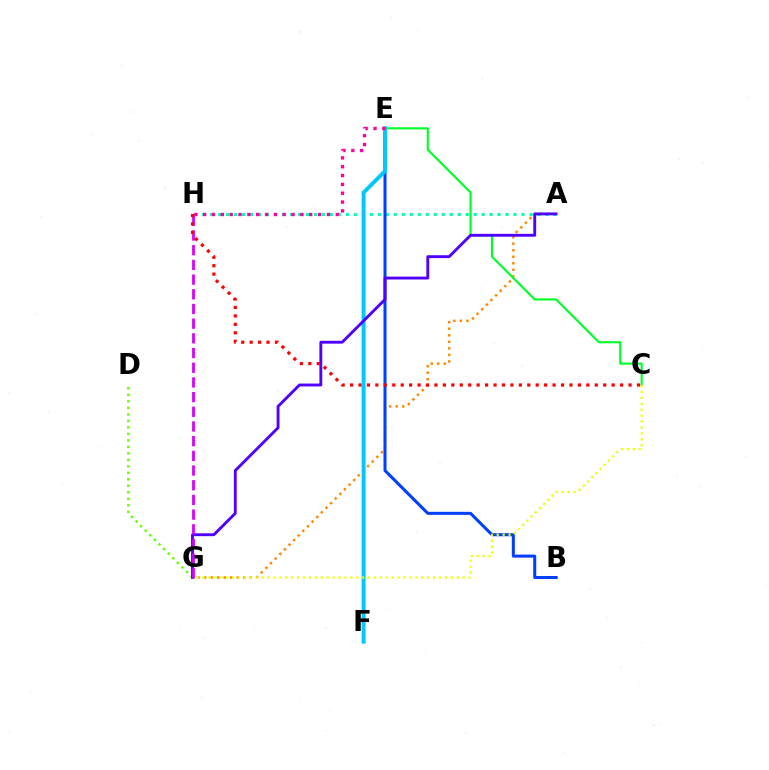{('A', 'G'): [{'color': '#ff8800', 'line_style': 'dotted', 'thickness': 1.78}, {'color': '#4f00ff', 'line_style': 'solid', 'thickness': 2.07}], ('D', 'G'): [{'color': '#66ff00', 'line_style': 'dotted', 'thickness': 1.77}], ('A', 'H'): [{'color': '#00ffaf', 'line_style': 'dotted', 'thickness': 2.17}], ('B', 'E'): [{'color': '#003fff', 'line_style': 'solid', 'thickness': 2.18}], ('C', 'E'): [{'color': '#00ff27', 'line_style': 'solid', 'thickness': 1.53}], ('E', 'F'): [{'color': '#00c7ff', 'line_style': 'solid', 'thickness': 2.83}], ('C', 'G'): [{'color': '#eeff00', 'line_style': 'dotted', 'thickness': 1.61}], ('E', 'H'): [{'color': '#ff00a0', 'line_style': 'dotted', 'thickness': 2.4}], ('G', 'H'): [{'color': '#d600ff', 'line_style': 'dashed', 'thickness': 2.0}], ('C', 'H'): [{'color': '#ff0000', 'line_style': 'dotted', 'thickness': 2.29}]}